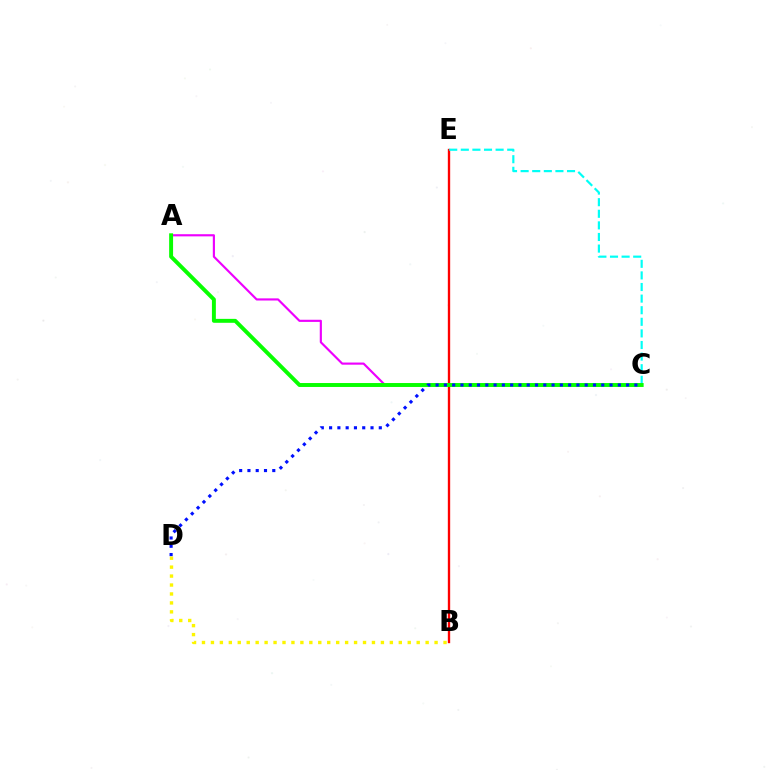{('B', 'E'): [{'color': '#ff0000', 'line_style': 'solid', 'thickness': 1.69}], ('A', 'C'): [{'color': '#ee00ff', 'line_style': 'solid', 'thickness': 1.55}, {'color': '#08ff00', 'line_style': 'solid', 'thickness': 2.83}], ('B', 'D'): [{'color': '#fcf500', 'line_style': 'dotted', 'thickness': 2.43}], ('C', 'E'): [{'color': '#00fff6', 'line_style': 'dashed', 'thickness': 1.58}], ('C', 'D'): [{'color': '#0010ff', 'line_style': 'dotted', 'thickness': 2.25}]}